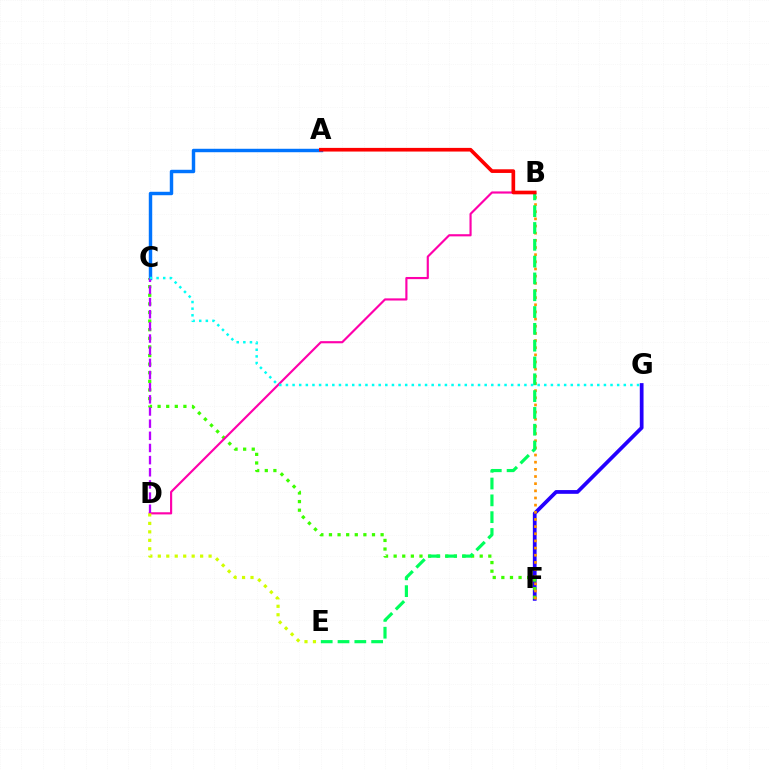{('F', 'G'): [{'color': '#2500ff', 'line_style': 'solid', 'thickness': 2.69}], ('C', 'F'): [{'color': '#3dff00', 'line_style': 'dotted', 'thickness': 2.34}], ('B', 'D'): [{'color': '#ff00ac', 'line_style': 'solid', 'thickness': 1.55}], ('D', 'E'): [{'color': '#d1ff00', 'line_style': 'dotted', 'thickness': 2.3}], ('B', 'F'): [{'color': '#ff9400', 'line_style': 'dotted', 'thickness': 1.94}], ('B', 'E'): [{'color': '#00ff5c', 'line_style': 'dashed', 'thickness': 2.28}], ('A', 'C'): [{'color': '#0074ff', 'line_style': 'solid', 'thickness': 2.47}], ('C', 'D'): [{'color': '#b900ff', 'line_style': 'dashed', 'thickness': 1.65}], ('A', 'B'): [{'color': '#ff0000', 'line_style': 'solid', 'thickness': 2.64}], ('C', 'G'): [{'color': '#00fff6', 'line_style': 'dotted', 'thickness': 1.8}]}